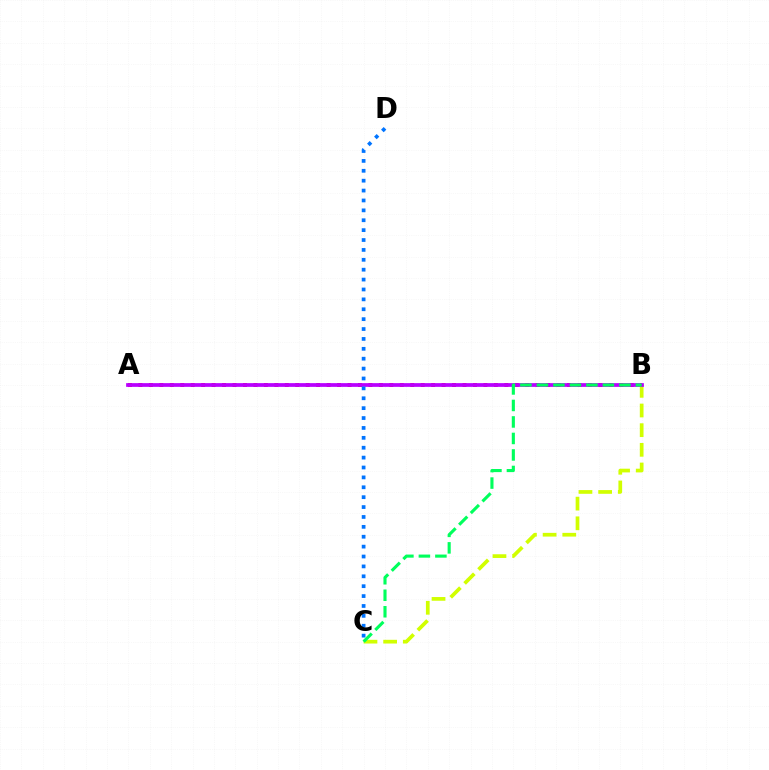{('A', 'B'): [{'color': '#ff0000', 'line_style': 'dotted', 'thickness': 2.84}, {'color': '#b900ff', 'line_style': 'solid', 'thickness': 2.69}], ('B', 'C'): [{'color': '#d1ff00', 'line_style': 'dashed', 'thickness': 2.67}, {'color': '#00ff5c', 'line_style': 'dashed', 'thickness': 2.24}], ('C', 'D'): [{'color': '#0074ff', 'line_style': 'dotted', 'thickness': 2.69}]}